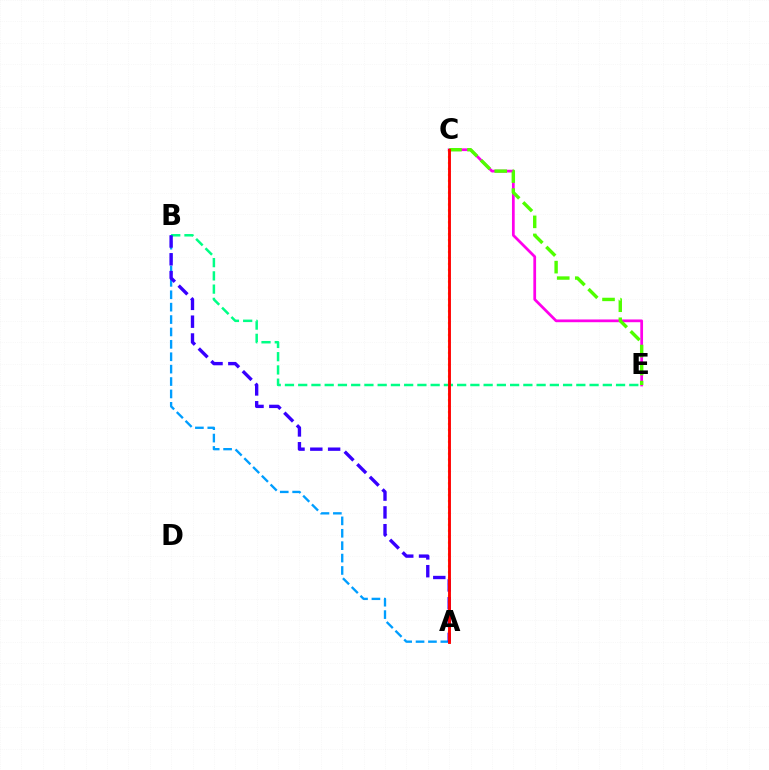{('C', 'E'): [{'color': '#ff00ed', 'line_style': 'solid', 'thickness': 1.98}, {'color': '#4fff00', 'line_style': 'dashed', 'thickness': 2.45}], ('A', 'C'): [{'color': '#ffd500', 'line_style': 'dotted', 'thickness': 1.61}, {'color': '#ff0000', 'line_style': 'solid', 'thickness': 2.07}], ('A', 'B'): [{'color': '#009eff', 'line_style': 'dashed', 'thickness': 1.68}, {'color': '#3700ff', 'line_style': 'dashed', 'thickness': 2.42}], ('B', 'E'): [{'color': '#00ff86', 'line_style': 'dashed', 'thickness': 1.8}]}